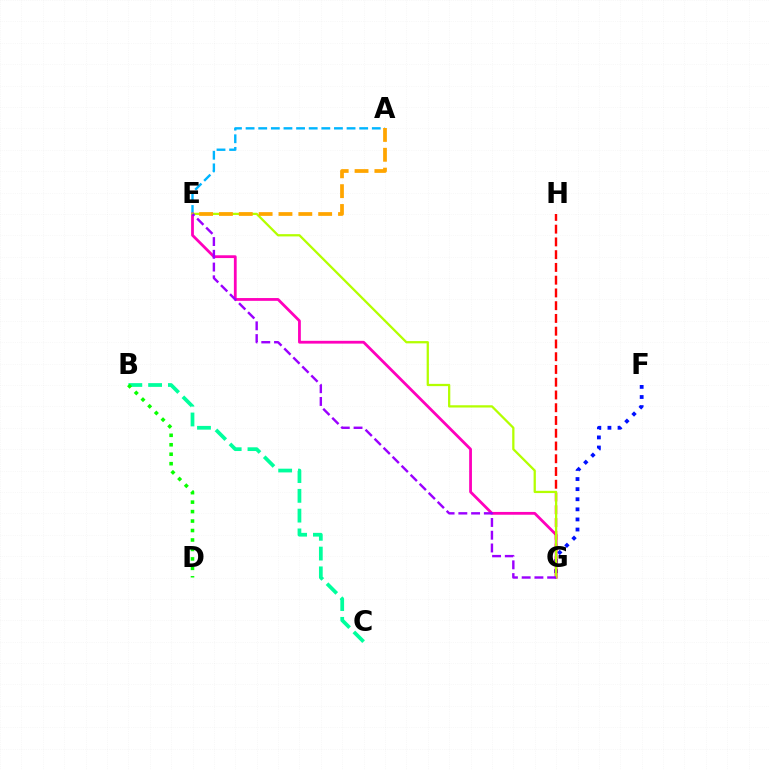{('F', 'G'): [{'color': '#0010ff', 'line_style': 'dotted', 'thickness': 2.74}], ('A', 'E'): [{'color': '#00b5ff', 'line_style': 'dashed', 'thickness': 1.71}, {'color': '#ffa500', 'line_style': 'dashed', 'thickness': 2.7}], ('E', 'G'): [{'color': '#ff00bd', 'line_style': 'solid', 'thickness': 2.01}, {'color': '#b3ff00', 'line_style': 'solid', 'thickness': 1.63}, {'color': '#9b00ff', 'line_style': 'dashed', 'thickness': 1.73}], ('G', 'H'): [{'color': '#ff0000', 'line_style': 'dashed', 'thickness': 1.73}], ('B', 'C'): [{'color': '#00ff9d', 'line_style': 'dashed', 'thickness': 2.69}], ('B', 'D'): [{'color': '#08ff00', 'line_style': 'dotted', 'thickness': 2.57}]}